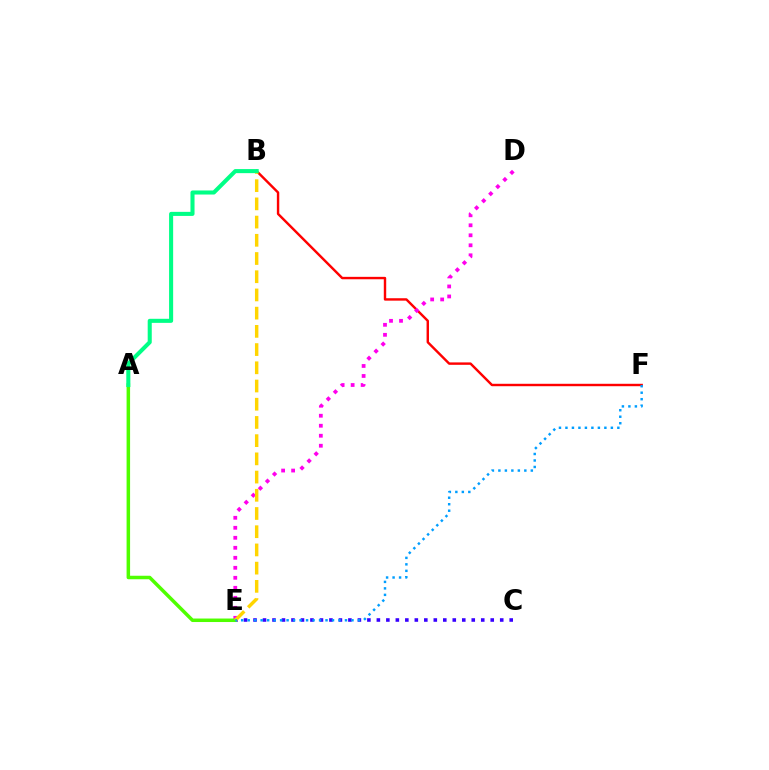{('B', 'F'): [{'color': '#ff0000', 'line_style': 'solid', 'thickness': 1.74}], ('C', 'E'): [{'color': '#3700ff', 'line_style': 'dotted', 'thickness': 2.58}], ('D', 'E'): [{'color': '#ff00ed', 'line_style': 'dotted', 'thickness': 2.72}], ('A', 'E'): [{'color': '#4fff00', 'line_style': 'solid', 'thickness': 2.52}], ('B', 'E'): [{'color': '#ffd500', 'line_style': 'dashed', 'thickness': 2.47}], ('A', 'B'): [{'color': '#00ff86', 'line_style': 'solid', 'thickness': 2.93}], ('E', 'F'): [{'color': '#009eff', 'line_style': 'dotted', 'thickness': 1.76}]}